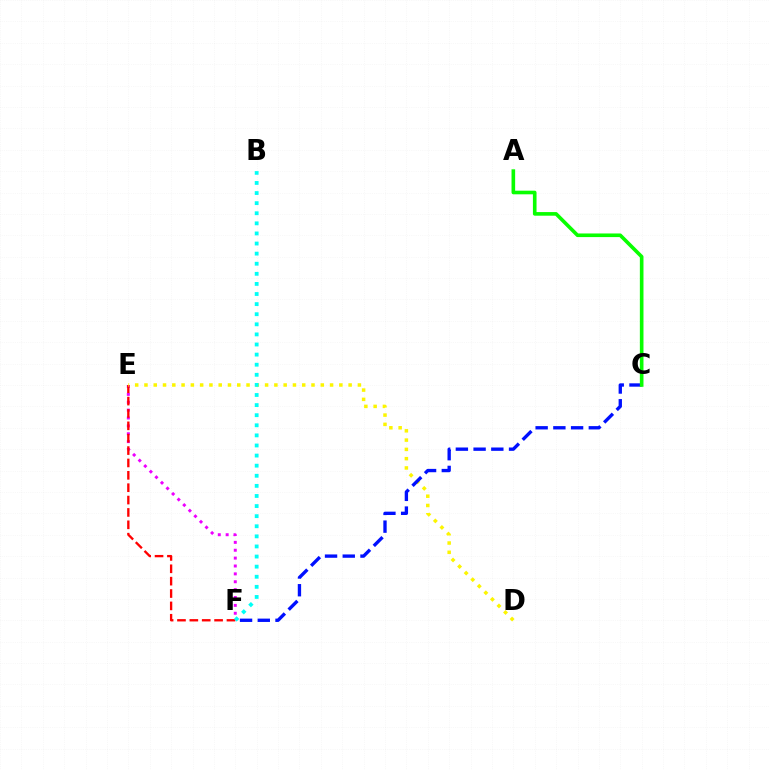{('E', 'F'): [{'color': '#ee00ff', 'line_style': 'dotted', 'thickness': 2.14}, {'color': '#ff0000', 'line_style': 'dashed', 'thickness': 1.68}], ('D', 'E'): [{'color': '#fcf500', 'line_style': 'dotted', 'thickness': 2.52}], ('C', 'F'): [{'color': '#0010ff', 'line_style': 'dashed', 'thickness': 2.41}], ('A', 'C'): [{'color': '#08ff00', 'line_style': 'solid', 'thickness': 2.61}], ('B', 'F'): [{'color': '#00fff6', 'line_style': 'dotted', 'thickness': 2.74}]}